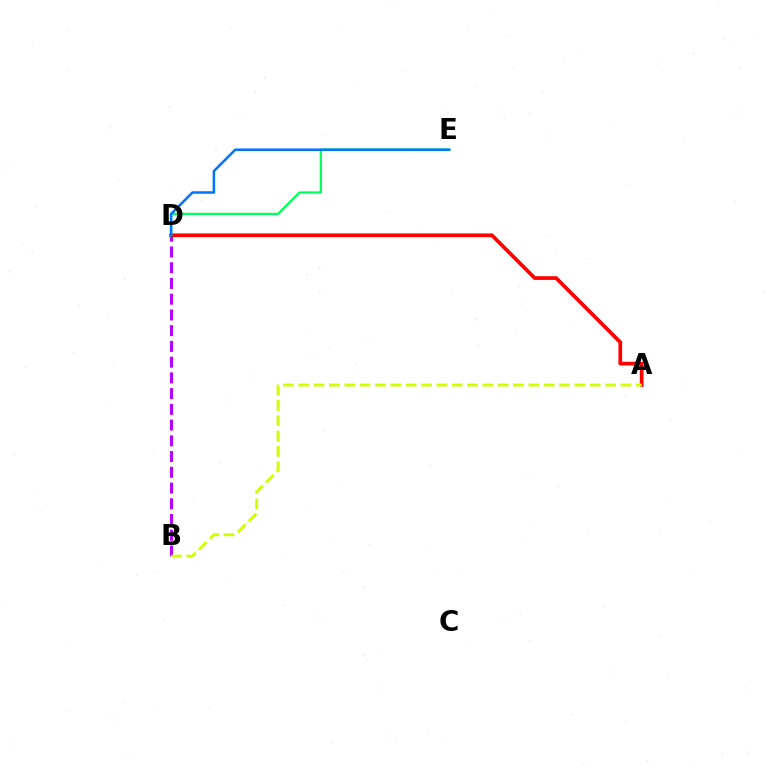{('B', 'D'): [{'color': '#b900ff', 'line_style': 'dashed', 'thickness': 2.14}], ('A', 'D'): [{'color': '#ff0000', 'line_style': 'solid', 'thickness': 2.68}], ('D', 'E'): [{'color': '#00ff5c', 'line_style': 'solid', 'thickness': 1.63}, {'color': '#0074ff', 'line_style': 'solid', 'thickness': 1.82}], ('A', 'B'): [{'color': '#d1ff00', 'line_style': 'dashed', 'thickness': 2.08}]}